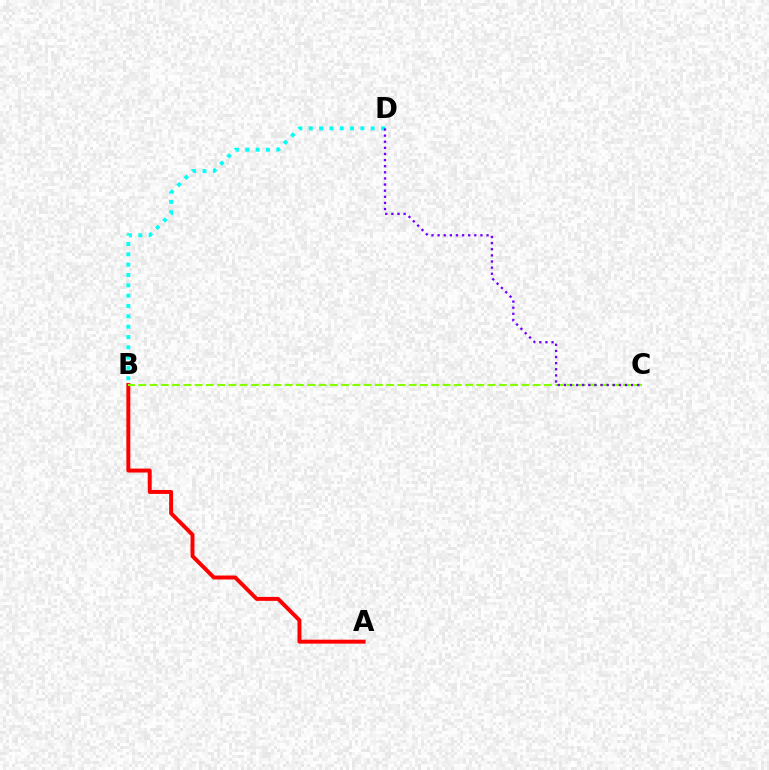{('B', 'D'): [{'color': '#00fff6', 'line_style': 'dotted', 'thickness': 2.81}], ('A', 'B'): [{'color': '#ff0000', 'line_style': 'solid', 'thickness': 2.84}], ('B', 'C'): [{'color': '#84ff00', 'line_style': 'dashed', 'thickness': 1.53}], ('C', 'D'): [{'color': '#7200ff', 'line_style': 'dotted', 'thickness': 1.66}]}